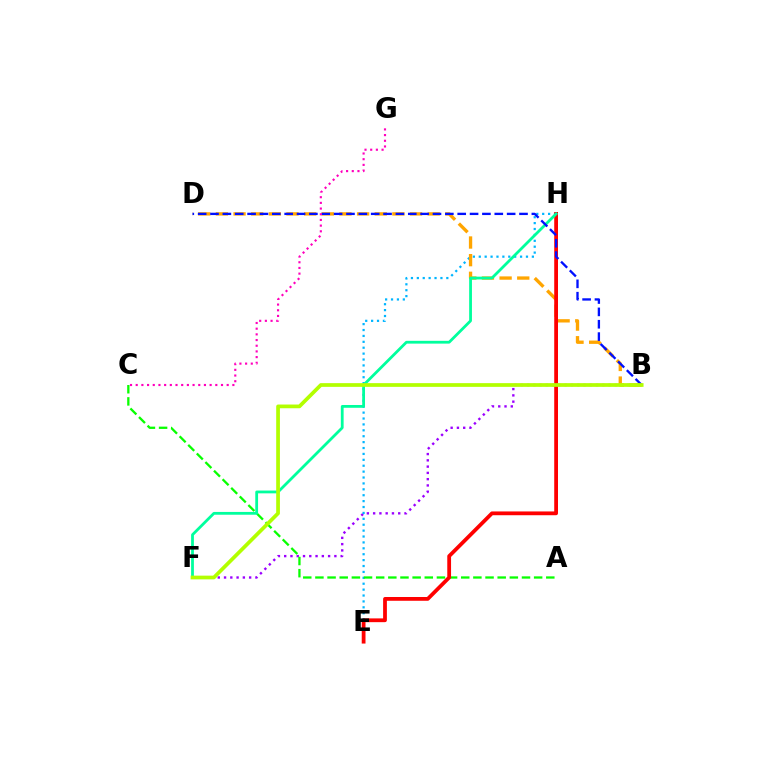{('B', 'F'): [{'color': '#9b00ff', 'line_style': 'dotted', 'thickness': 1.7}, {'color': '#b3ff00', 'line_style': 'solid', 'thickness': 2.68}], ('E', 'H'): [{'color': '#00b5ff', 'line_style': 'dotted', 'thickness': 1.6}, {'color': '#ff0000', 'line_style': 'solid', 'thickness': 2.72}], ('A', 'C'): [{'color': '#08ff00', 'line_style': 'dashed', 'thickness': 1.65}], ('B', 'D'): [{'color': '#ffa500', 'line_style': 'dashed', 'thickness': 2.4}, {'color': '#0010ff', 'line_style': 'dashed', 'thickness': 1.68}], ('F', 'H'): [{'color': '#00ff9d', 'line_style': 'solid', 'thickness': 2.01}], ('C', 'G'): [{'color': '#ff00bd', 'line_style': 'dotted', 'thickness': 1.55}]}